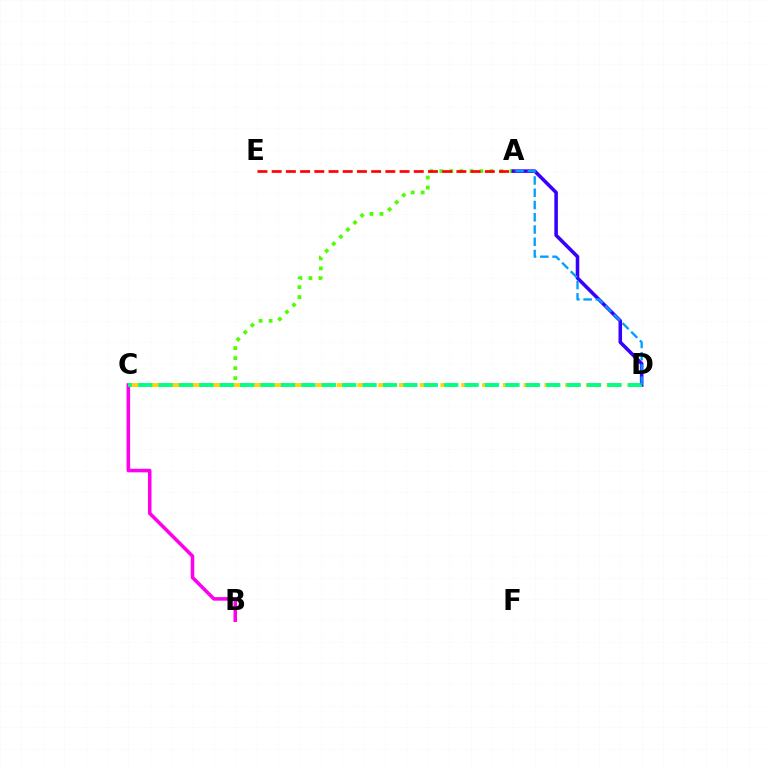{('A', 'C'): [{'color': '#4fff00', 'line_style': 'dotted', 'thickness': 2.72}], ('C', 'D'): [{'color': '#ffd500', 'line_style': 'dashed', 'thickness': 2.82}, {'color': '#00ff86', 'line_style': 'dashed', 'thickness': 2.77}], ('A', 'D'): [{'color': '#3700ff', 'line_style': 'solid', 'thickness': 2.56}, {'color': '#009eff', 'line_style': 'dashed', 'thickness': 1.66}], ('A', 'E'): [{'color': '#ff0000', 'line_style': 'dashed', 'thickness': 1.93}], ('B', 'C'): [{'color': '#ff00ed', 'line_style': 'solid', 'thickness': 2.56}]}